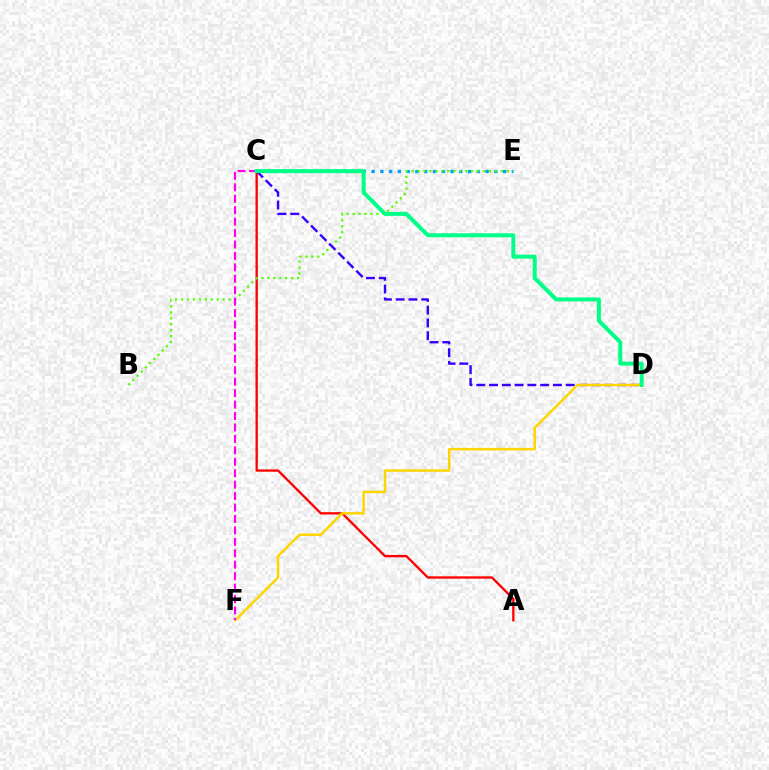{('C', 'E'): [{'color': '#009eff', 'line_style': 'dotted', 'thickness': 2.38}], ('A', 'C'): [{'color': '#ff0000', 'line_style': 'solid', 'thickness': 1.67}], ('B', 'E'): [{'color': '#4fff00', 'line_style': 'dotted', 'thickness': 1.62}], ('C', 'D'): [{'color': '#3700ff', 'line_style': 'dashed', 'thickness': 1.74}, {'color': '#00ff86', 'line_style': 'solid', 'thickness': 2.86}], ('D', 'F'): [{'color': '#ffd500', 'line_style': 'solid', 'thickness': 1.79}], ('C', 'F'): [{'color': '#ff00ed', 'line_style': 'dashed', 'thickness': 1.55}]}